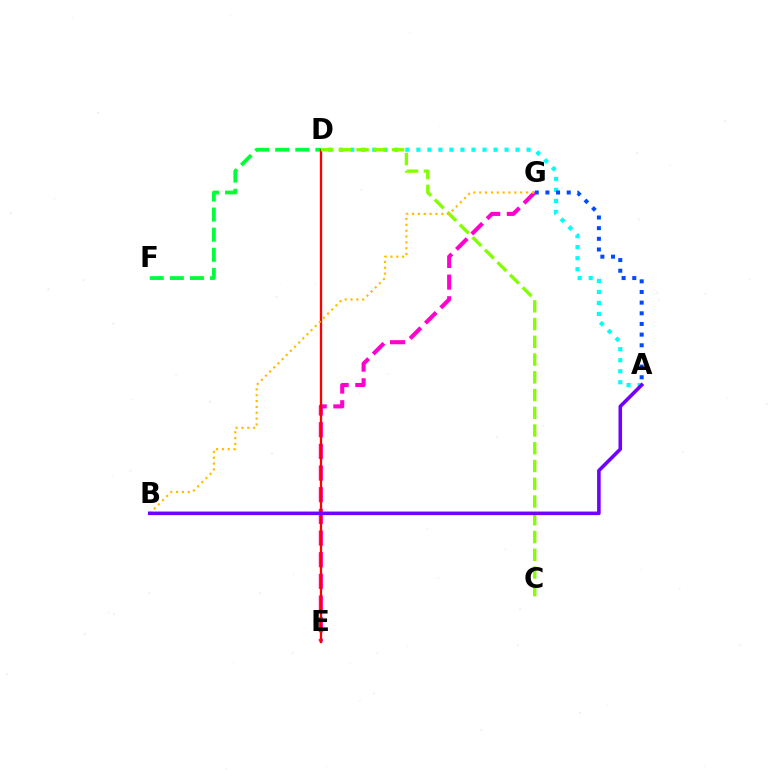{('A', 'D'): [{'color': '#00fff6', 'line_style': 'dotted', 'thickness': 3.0}], ('D', 'F'): [{'color': '#00ff39', 'line_style': 'dashed', 'thickness': 2.73}], ('A', 'G'): [{'color': '#004bff', 'line_style': 'dotted', 'thickness': 2.9}], ('E', 'G'): [{'color': '#ff00cf', 'line_style': 'dashed', 'thickness': 2.94}], ('D', 'E'): [{'color': '#ff0000', 'line_style': 'solid', 'thickness': 1.66}], ('C', 'D'): [{'color': '#84ff00', 'line_style': 'dashed', 'thickness': 2.41}], ('B', 'G'): [{'color': '#ffbd00', 'line_style': 'dotted', 'thickness': 1.59}], ('A', 'B'): [{'color': '#7200ff', 'line_style': 'solid', 'thickness': 2.58}]}